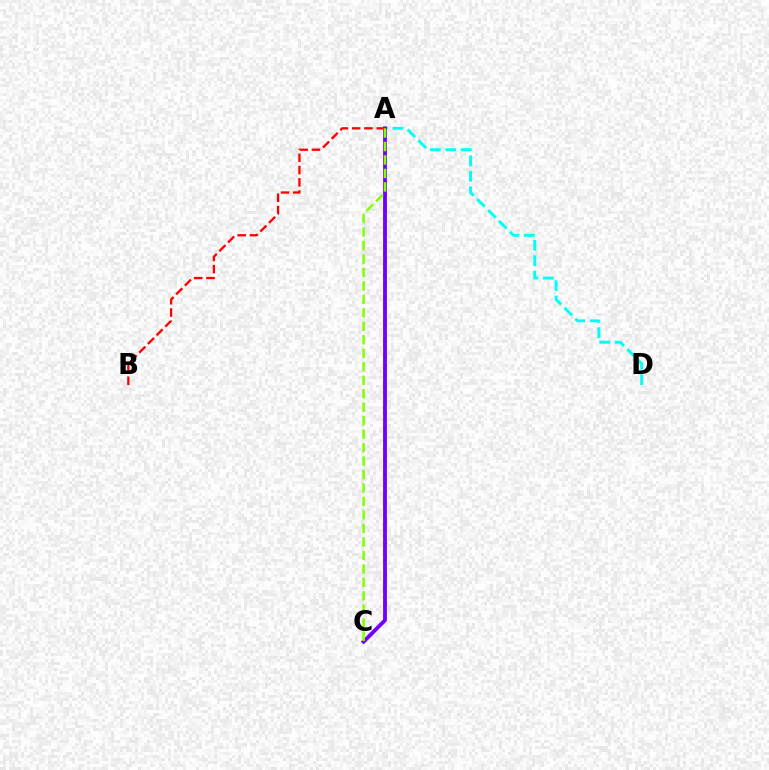{('A', 'D'): [{'color': '#00fff6', 'line_style': 'dashed', 'thickness': 2.1}], ('A', 'C'): [{'color': '#7200ff', 'line_style': 'solid', 'thickness': 2.78}, {'color': '#84ff00', 'line_style': 'dashed', 'thickness': 1.83}], ('A', 'B'): [{'color': '#ff0000', 'line_style': 'dashed', 'thickness': 1.67}]}